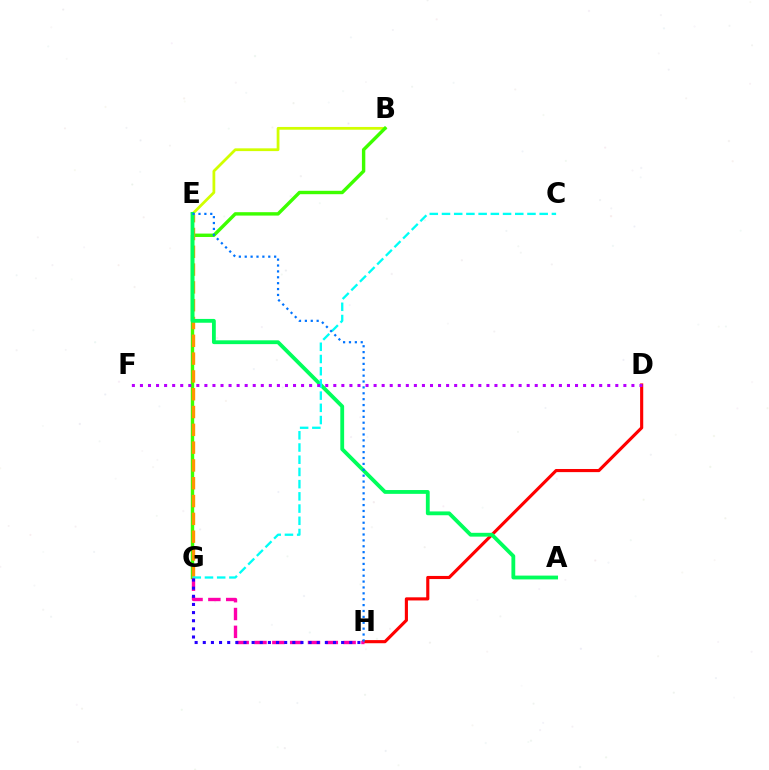{('B', 'E'): [{'color': '#d1ff00', 'line_style': 'solid', 'thickness': 1.99}], ('B', 'G'): [{'color': '#3dff00', 'line_style': 'solid', 'thickness': 2.45}], ('D', 'H'): [{'color': '#ff0000', 'line_style': 'solid', 'thickness': 2.25}], ('E', 'G'): [{'color': '#ff9400', 'line_style': 'dashed', 'thickness': 2.42}], ('A', 'E'): [{'color': '#00ff5c', 'line_style': 'solid', 'thickness': 2.75}], ('C', 'G'): [{'color': '#00fff6', 'line_style': 'dashed', 'thickness': 1.66}], ('G', 'H'): [{'color': '#ff00ac', 'line_style': 'dashed', 'thickness': 2.42}, {'color': '#2500ff', 'line_style': 'dotted', 'thickness': 2.21}], ('E', 'H'): [{'color': '#0074ff', 'line_style': 'dotted', 'thickness': 1.6}], ('D', 'F'): [{'color': '#b900ff', 'line_style': 'dotted', 'thickness': 2.19}]}